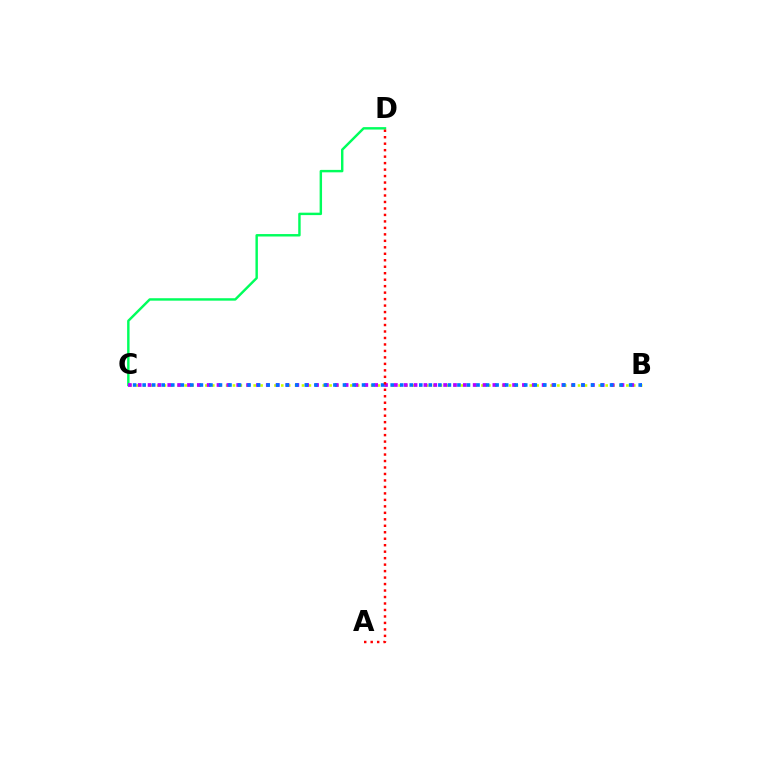{('B', 'C'): [{'color': '#d1ff00', 'line_style': 'dotted', 'thickness': 1.88}, {'color': '#b900ff', 'line_style': 'dotted', 'thickness': 2.68}, {'color': '#0074ff', 'line_style': 'dotted', 'thickness': 2.59}], ('C', 'D'): [{'color': '#00ff5c', 'line_style': 'solid', 'thickness': 1.75}], ('A', 'D'): [{'color': '#ff0000', 'line_style': 'dotted', 'thickness': 1.76}]}